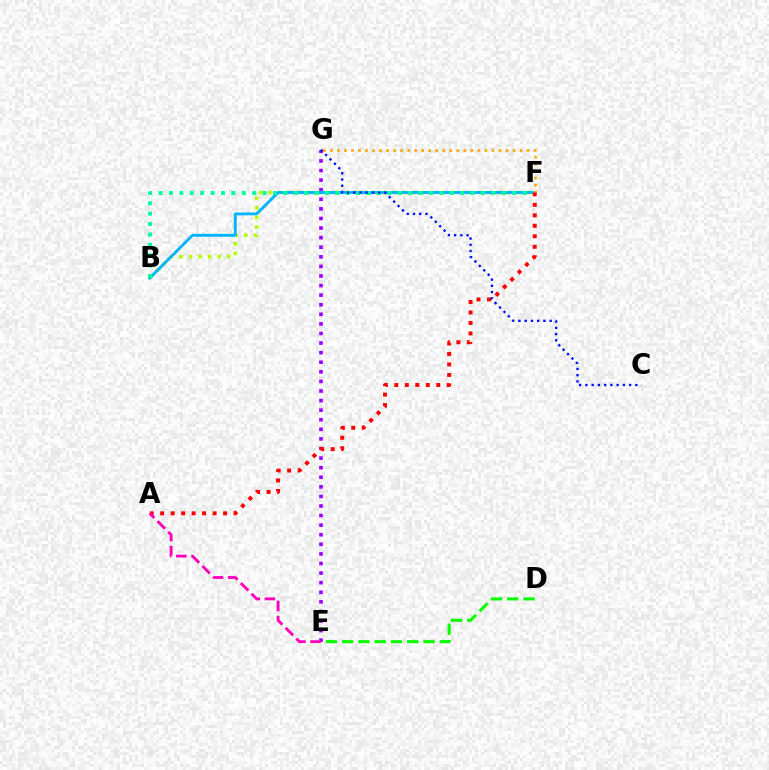{('E', 'G'): [{'color': '#9b00ff', 'line_style': 'dotted', 'thickness': 2.6}], ('D', 'E'): [{'color': '#08ff00', 'line_style': 'dashed', 'thickness': 2.21}], ('B', 'F'): [{'color': '#b3ff00', 'line_style': 'dotted', 'thickness': 2.6}, {'color': '#00b5ff', 'line_style': 'solid', 'thickness': 2.07}, {'color': '#00ff9d', 'line_style': 'dotted', 'thickness': 2.83}], ('F', 'G'): [{'color': '#ffa500', 'line_style': 'dotted', 'thickness': 1.91}], ('A', 'F'): [{'color': '#ff0000', 'line_style': 'dotted', 'thickness': 2.85}], ('C', 'G'): [{'color': '#0010ff', 'line_style': 'dotted', 'thickness': 1.7}], ('A', 'E'): [{'color': '#ff00bd', 'line_style': 'dashed', 'thickness': 2.06}]}